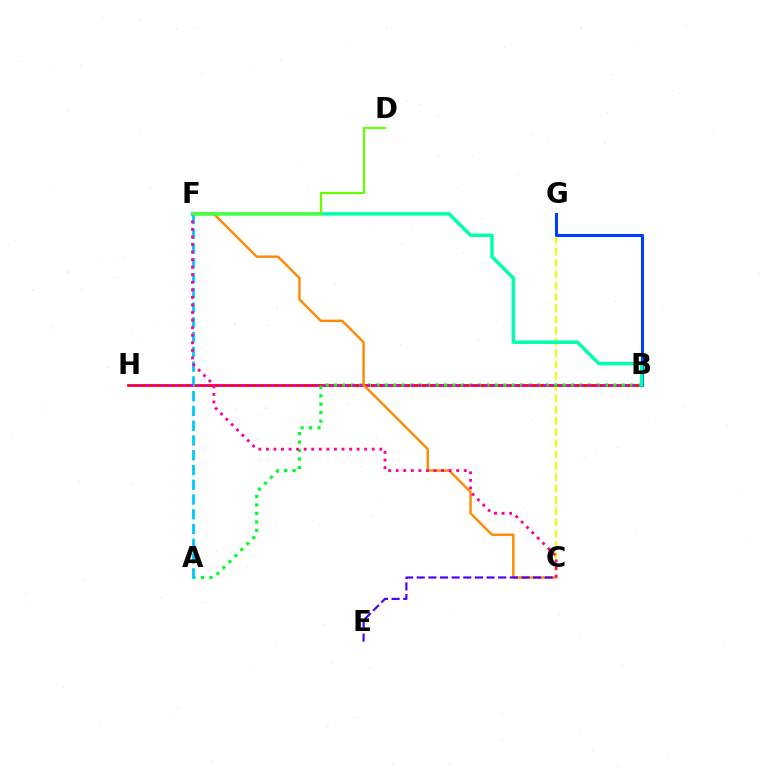{('C', 'G'): [{'color': '#eeff00', 'line_style': 'dashed', 'thickness': 1.53}], ('B', 'H'): [{'color': '#ff0000', 'line_style': 'solid', 'thickness': 1.99}, {'color': '#d600ff', 'line_style': 'dotted', 'thickness': 2.0}], ('C', 'F'): [{'color': '#ff8800', 'line_style': 'solid', 'thickness': 1.73}, {'color': '#ff00a0', 'line_style': 'dotted', 'thickness': 2.05}], ('A', 'B'): [{'color': '#00ff27', 'line_style': 'dotted', 'thickness': 2.3}], ('A', 'F'): [{'color': '#00c7ff', 'line_style': 'dashed', 'thickness': 2.01}], ('B', 'G'): [{'color': '#003fff', 'line_style': 'solid', 'thickness': 2.2}], ('B', 'F'): [{'color': '#00ffaf', 'line_style': 'solid', 'thickness': 2.51}], ('D', 'F'): [{'color': '#66ff00', 'line_style': 'solid', 'thickness': 1.59}], ('C', 'E'): [{'color': '#4f00ff', 'line_style': 'dashed', 'thickness': 1.58}]}